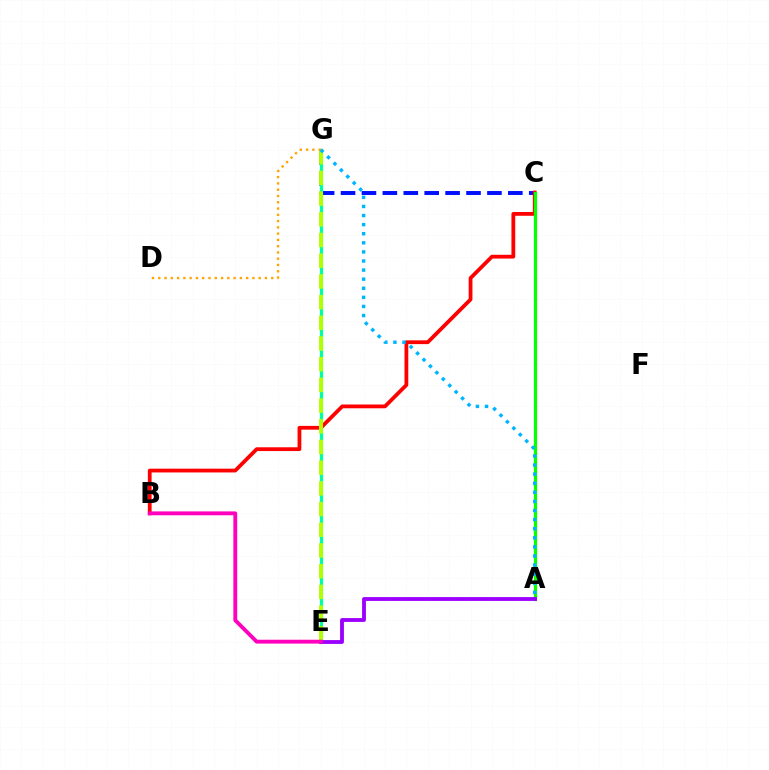{('C', 'G'): [{'color': '#0010ff', 'line_style': 'dashed', 'thickness': 2.84}], ('E', 'G'): [{'color': '#00ff9d', 'line_style': 'solid', 'thickness': 2.33}, {'color': '#b3ff00', 'line_style': 'dashed', 'thickness': 2.81}], ('B', 'C'): [{'color': '#ff0000', 'line_style': 'solid', 'thickness': 2.72}], ('A', 'C'): [{'color': '#08ff00', 'line_style': 'solid', 'thickness': 2.33}], ('A', 'E'): [{'color': '#9b00ff', 'line_style': 'solid', 'thickness': 2.76}], ('B', 'E'): [{'color': '#ff00bd', 'line_style': 'solid', 'thickness': 2.78}], ('D', 'G'): [{'color': '#ffa500', 'line_style': 'dotted', 'thickness': 1.71}], ('A', 'G'): [{'color': '#00b5ff', 'line_style': 'dotted', 'thickness': 2.47}]}